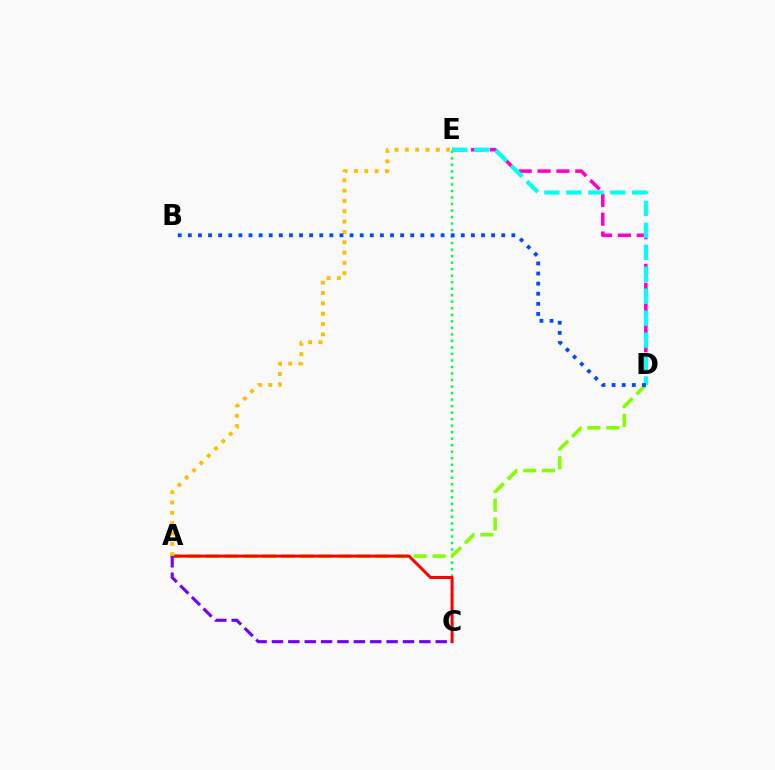{('D', 'E'): [{'color': '#ff00cf', 'line_style': 'dashed', 'thickness': 2.56}, {'color': '#00fff6', 'line_style': 'dashed', 'thickness': 2.98}], ('C', 'E'): [{'color': '#00ff39', 'line_style': 'dotted', 'thickness': 1.77}], ('A', 'D'): [{'color': '#84ff00', 'line_style': 'dashed', 'thickness': 2.57}], ('A', 'C'): [{'color': '#ff0000', 'line_style': 'solid', 'thickness': 2.15}, {'color': '#7200ff', 'line_style': 'dashed', 'thickness': 2.22}], ('A', 'E'): [{'color': '#ffbd00', 'line_style': 'dotted', 'thickness': 2.81}], ('B', 'D'): [{'color': '#004bff', 'line_style': 'dotted', 'thickness': 2.75}]}